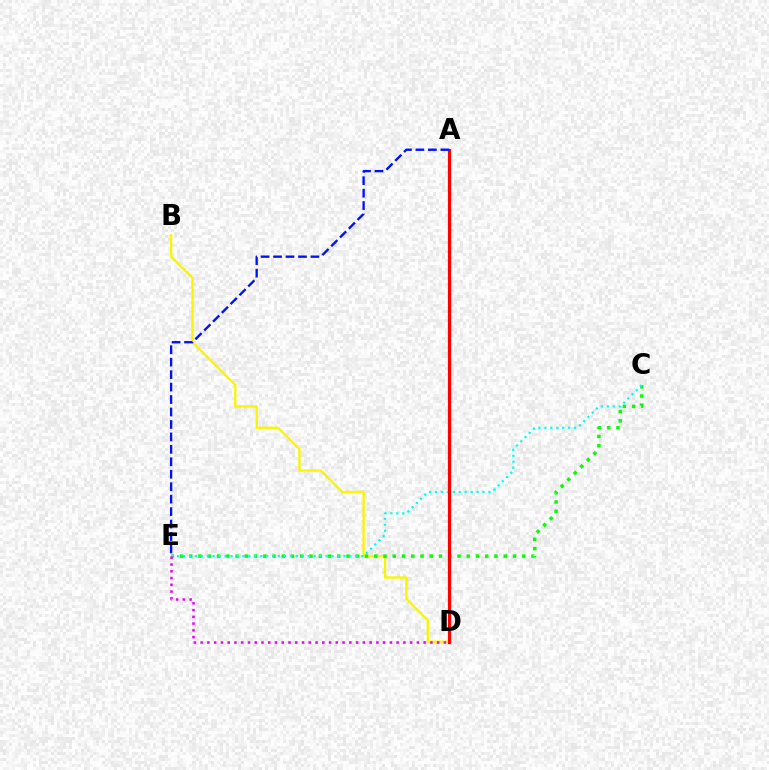{('B', 'D'): [{'color': '#fcf500', 'line_style': 'solid', 'thickness': 1.69}], ('C', 'E'): [{'color': '#08ff00', 'line_style': 'dotted', 'thickness': 2.51}, {'color': '#00fff6', 'line_style': 'dotted', 'thickness': 1.61}], ('A', 'D'): [{'color': '#ff0000', 'line_style': 'solid', 'thickness': 2.31}], ('D', 'E'): [{'color': '#ee00ff', 'line_style': 'dotted', 'thickness': 1.84}], ('A', 'E'): [{'color': '#0010ff', 'line_style': 'dashed', 'thickness': 1.69}]}